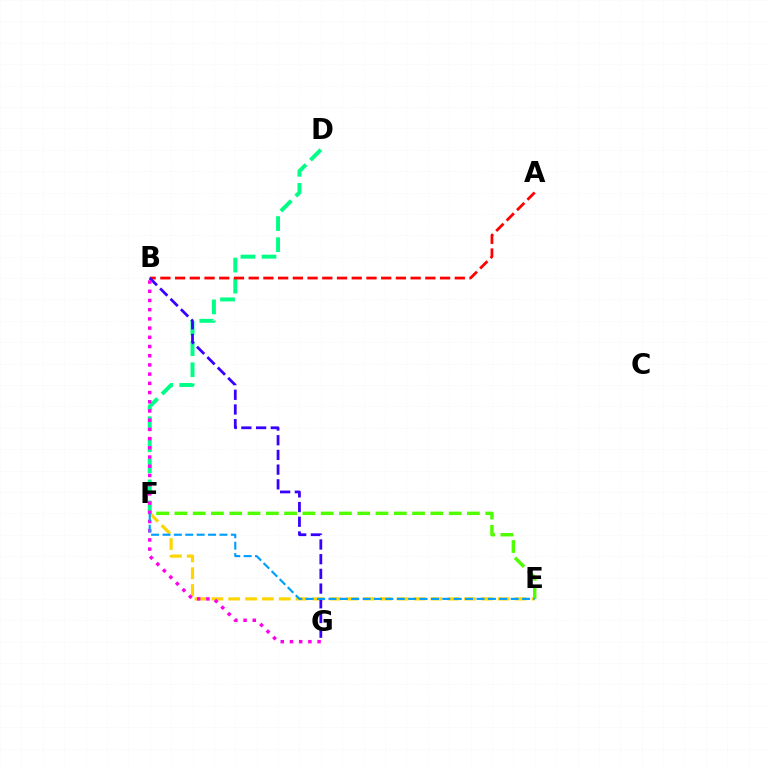{('D', 'F'): [{'color': '#00ff86', 'line_style': 'dashed', 'thickness': 2.86}], ('A', 'B'): [{'color': '#ff0000', 'line_style': 'dashed', 'thickness': 2.0}], ('E', 'F'): [{'color': '#ffd500', 'line_style': 'dashed', 'thickness': 2.29}, {'color': '#4fff00', 'line_style': 'dashed', 'thickness': 2.48}, {'color': '#009eff', 'line_style': 'dashed', 'thickness': 1.55}], ('B', 'G'): [{'color': '#3700ff', 'line_style': 'dashed', 'thickness': 2.0}, {'color': '#ff00ed', 'line_style': 'dotted', 'thickness': 2.5}]}